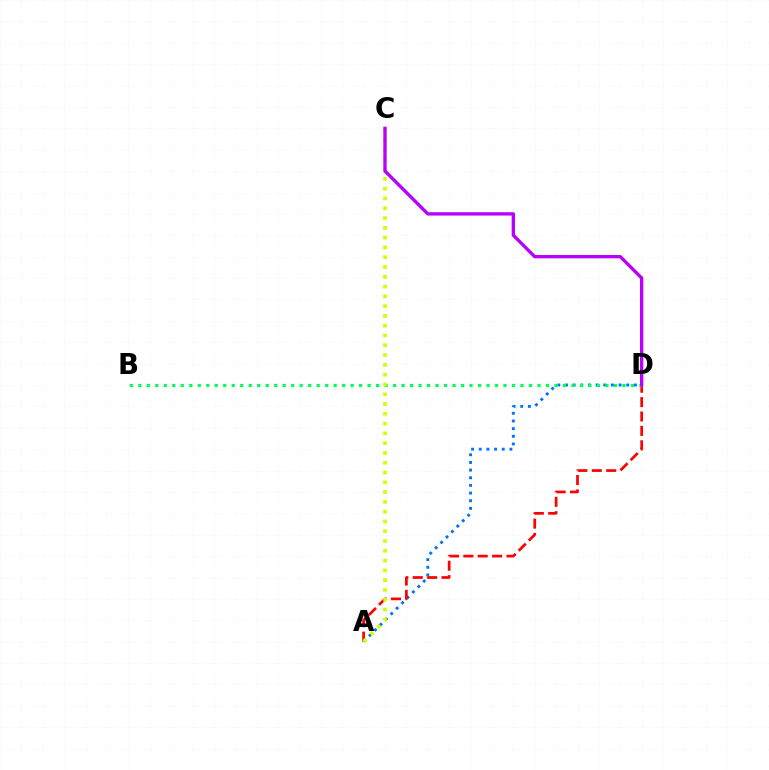{('A', 'D'): [{'color': '#0074ff', 'line_style': 'dotted', 'thickness': 2.08}, {'color': '#ff0000', 'line_style': 'dashed', 'thickness': 1.96}], ('B', 'D'): [{'color': '#00ff5c', 'line_style': 'dotted', 'thickness': 2.31}], ('A', 'C'): [{'color': '#d1ff00', 'line_style': 'dotted', 'thickness': 2.66}], ('C', 'D'): [{'color': '#b900ff', 'line_style': 'solid', 'thickness': 2.4}]}